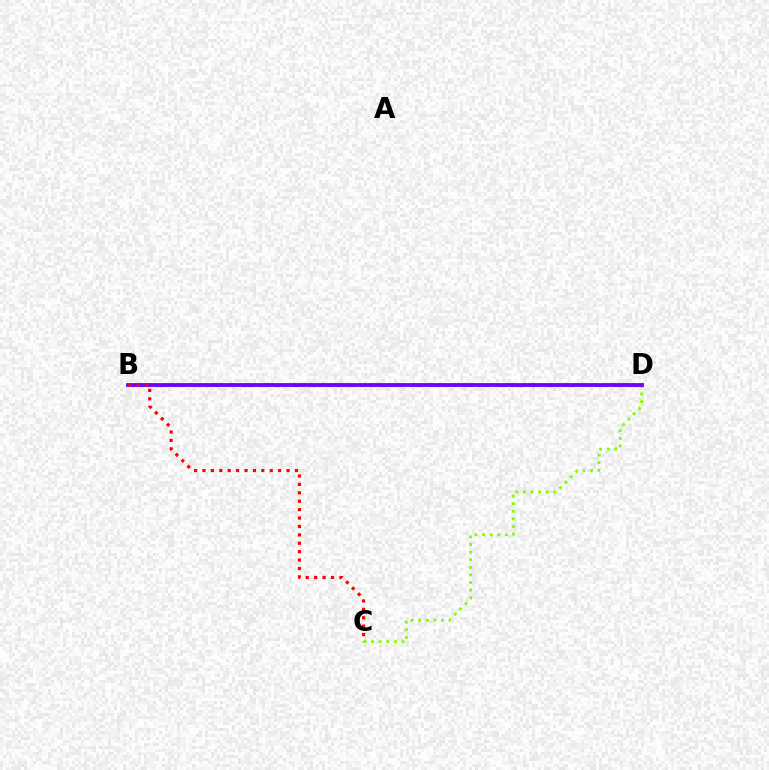{('B', 'D'): [{'color': '#00fff6', 'line_style': 'dashed', 'thickness': 2.3}, {'color': '#7200ff', 'line_style': 'solid', 'thickness': 2.75}], ('C', 'D'): [{'color': '#84ff00', 'line_style': 'dotted', 'thickness': 2.07}], ('B', 'C'): [{'color': '#ff0000', 'line_style': 'dotted', 'thickness': 2.28}]}